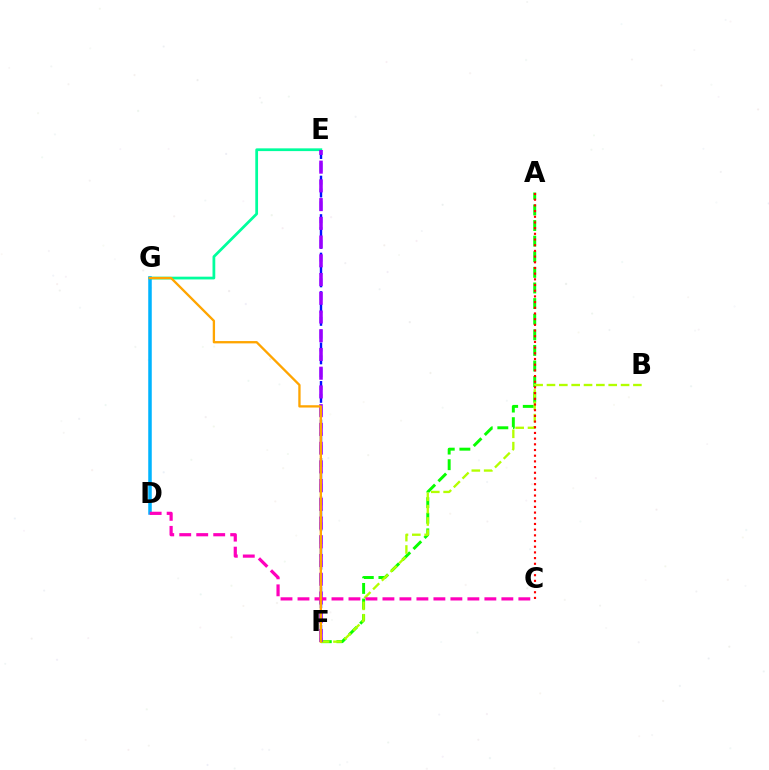{('E', 'G'): [{'color': '#00ff9d', 'line_style': 'solid', 'thickness': 1.98}], ('A', 'F'): [{'color': '#08ff00', 'line_style': 'dashed', 'thickness': 2.12}], ('D', 'G'): [{'color': '#00b5ff', 'line_style': 'solid', 'thickness': 2.53}], ('E', 'F'): [{'color': '#0010ff', 'line_style': 'dashed', 'thickness': 1.74}, {'color': '#9b00ff', 'line_style': 'dashed', 'thickness': 2.54}], ('B', 'F'): [{'color': '#b3ff00', 'line_style': 'dashed', 'thickness': 1.68}], ('A', 'C'): [{'color': '#ff0000', 'line_style': 'dotted', 'thickness': 1.55}], ('C', 'D'): [{'color': '#ff00bd', 'line_style': 'dashed', 'thickness': 2.31}], ('F', 'G'): [{'color': '#ffa500', 'line_style': 'solid', 'thickness': 1.67}]}